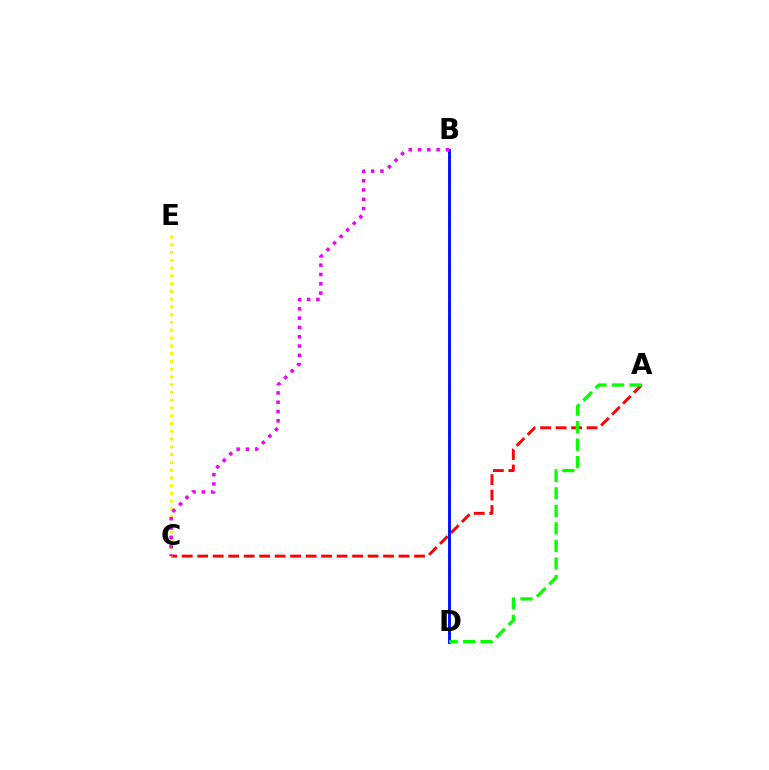{('A', 'C'): [{'color': '#ff0000', 'line_style': 'dashed', 'thickness': 2.1}], ('B', 'D'): [{'color': '#00fff6', 'line_style': 'dashed', 'thickness': 1.88}, {'color': '#0010ff', 'line_style': 'solid', 'thickness': 2.09}], ('C', 'E'): [{'color': '#fcf500', 'line_style': 'dotted', 'thickness': 2.11}], ('A', 'D'): [{'color': '#08ff00', 'line_style': 'dashed', 'thickness': 2.38}], ('B', 'C'): [{'color': '#ee00ff', 'line_style': 'dotted', 'thickness': 2.53}]}